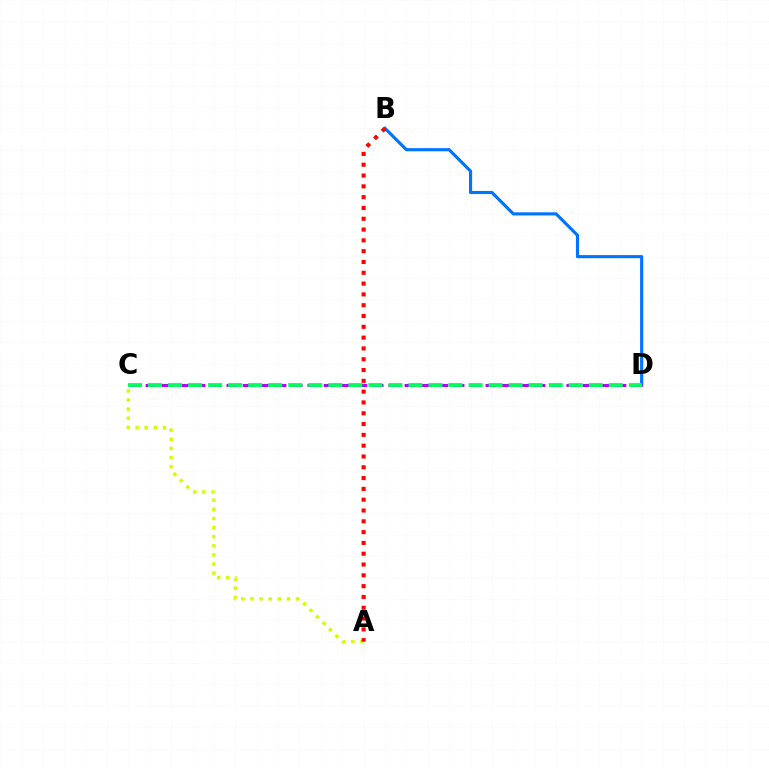{('B', 'D'): [{'color': '#0074ff', 'line_style': 'solid', 'thickness': 2.26}], ('A', 'C'): [{'color': '#d1ff00', 'line_style': 'dotted', 'thickness': 2.48}], ('A', 'B'): [{'color': '#ff0000', 'line_style': 'dotted', 'thickness': 2.94}], ('C', 'D'): [{'color': '#b900ff', 'line_style': 'dashed', 'thickness': 2.2}, {'color': '#00ff5c', 'line_style': 'dashed', 'thickness': 2.72}]}